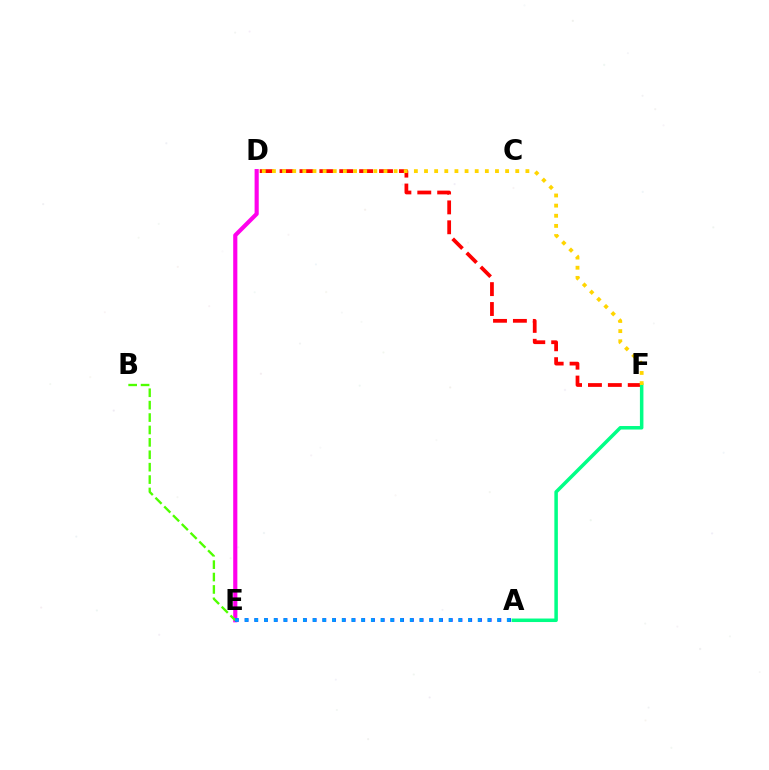{('D', 'F'): [{'color': '#ff0000', 'line_style': 'dashed', 'thickness': 2.7}, {'color': '#ffd500', 'line_style': 'dotted', 'thickness': 2.75}], ('D', 'E'): [{'color': '#ff00ed', 'line_style': 'solid', 'thickness': 2.99}], ('A', 'E'): [{'color': '#3700ff', 'line_style': 'dotted', 'thickness': 2.64}, {'color': '#009eff', 'line_style': 'dotted', 'thickness': 2.64}], ('A', 'F'): [{'color': '#00ff86', 'line_style': 'solid', 'thickness': 2.53}], ('B', 'E'): [{'color': '#4fff00', 'line_style': 'dashed', 'thickness': 1.69}]}